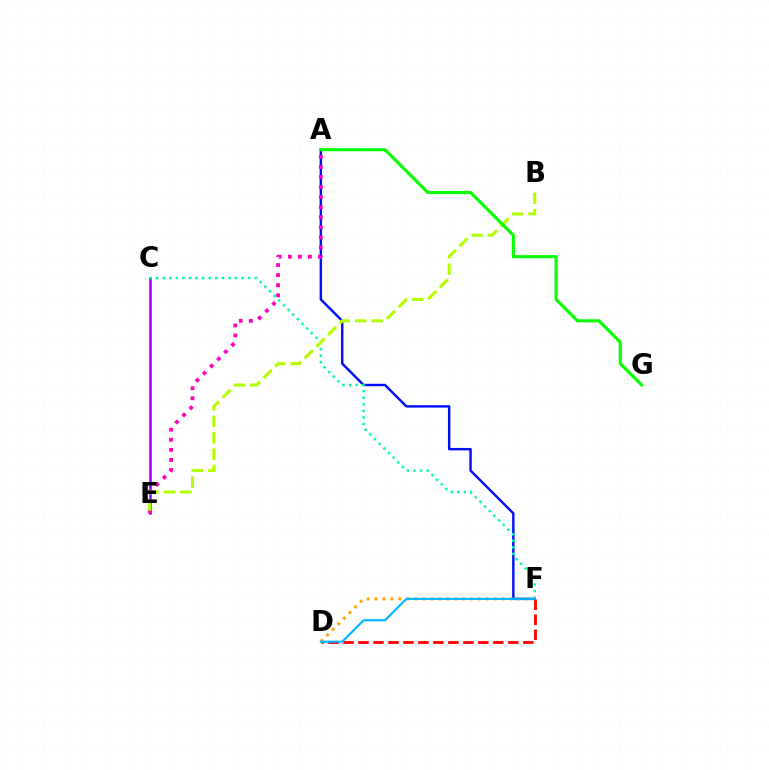{('C', 'E'): [{'color': '#9b00ff', 'line_style': 'solid', 'thickness': 1.84}], ('A', 'F'): [{'color': '#0010ff', 'line_style': 'solid', 'thickness': 1.75}], ('C', 'F'): [{'color': '#00ff9d', 'line_style': 'dotted', 'thickness': 1.79}], ('D', 'F'): [{'color': '#ff0000', 'line_style': 'dashed', 'thickness': 2.04}, {'color': '#ffa500', 'line_style': 'dotted', 'thickness': 2.16}, {'color': '#00b5ff', 'line_style': 'solid', 'thickness': 1.53}], ('A', 'E'): [{'color': '#ff00bd', 'line_style': 'dotted', 'thickness': 2.73}], ('B', 'E'): [{'color': '#b3ff00', 'line_style': 'dashed', 'thickness': 2.23}], ('A', 'G'): [{'color': '#08ff00', 'line_style': 'solid', 'thickness': 2.24}]}